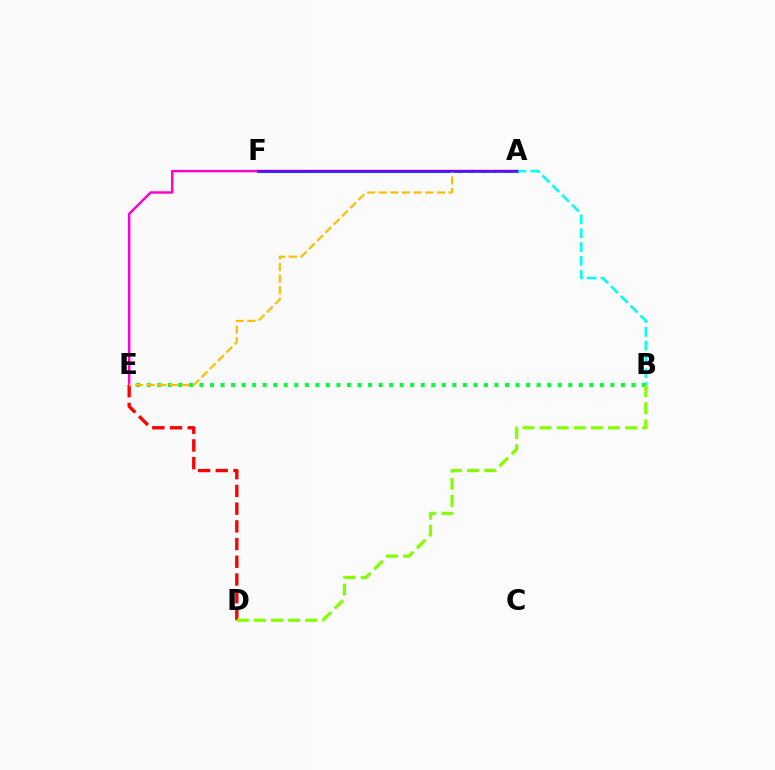{('A', 'F'): [{'color': '#004bff', 'line_style': 'solid', 'thickness': 2.2}, {'color': '#7200ff', 'line_style': 'solid', 'thickness': 1.66}], ('E', 'F'): [{'color': '#ff00cf', 'line_style': 'solid', 'thickness': 1.76}], ('D', 'E'): [{'color': '#ff0000', 'line_style': 'dashed', 'thickness': 2.41}], ('B', 'E'): [{'color': '#00ff39', 'line_style': 'dotted', 'thickness': 2.86}], ('B', 'D'): [{'color': '#84ff00', 'line_style': 'dashed', 'thickness': 2.33}], ('A', 'E'): [{'color': '#ffbd00', 'line_style': 'dashed', 'thickness': 1.58}], ('A', 'B'): [{'color': '#00fff6', 'line_style': 'dashed', 'thickness': 1.88}]}